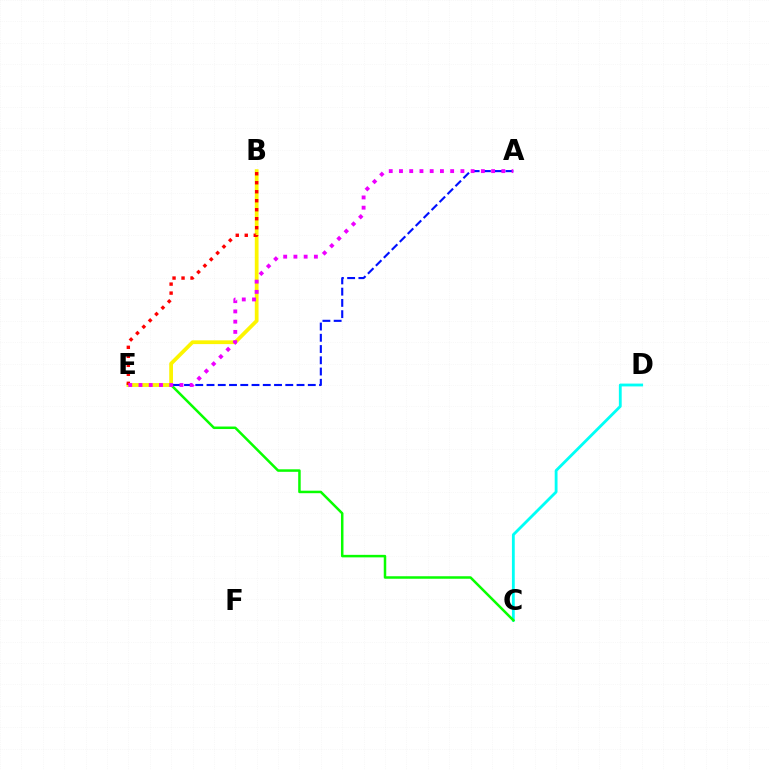{('C', 'D'): [{'color': '#00fff6', 'line_style': 'solid', 'thickness': 2.03}], ('A', 'E'): [{'color': '#0010ff', 'line_style': 'dashed', 'thickness': 1.53}, {'color': '#ee00ff', 'line_style': 'dotted', 'thickness': 2.78}], ('C', 'E'): [{'color': '#08ff00', 'line_style': 'solid', 'thickness': 1.81}], ('B', 'E'): [{'color': '#fcf500', 'line_style': 'solid', 'thickness': 2.7}, {'color': '#ff0000', 'line_style': 'dotted', 'thickness': 2.44}]}